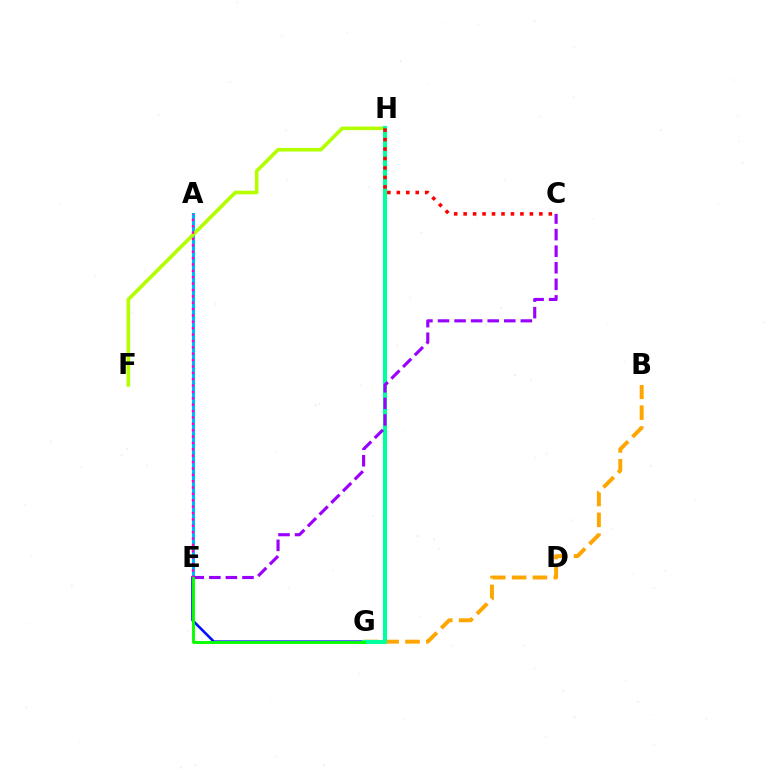{('B', 'G'): [{'color': '#ffa500', 'line_style': 'dashed', 'thickness': 2.83}], ('A', 'E'): [{'color': '#00b5ff', 'line_style': 'solid', 'thickness': 2.21}, {'color': '#ff00bd', 'line_style': 'dotted', 'thickness': 1.73}], ('E', 'G'): [{'color': '#0010ff', 'line_style': 'solid', 'thickness': 1.87}, {'color': '#08ff00', 'line_style': 'solid', 'thickness': 2.09}], ('F', 'H'): [{'color': '#b3ff00', 'line_style': 'solid', 'thickness': 2.59}], ('G', 'H'): [{'color': '#00ff9d', 'line_style': 'solid', 'thickness': 2.95}], ('C', 'E'): [{'color': '#9b00ff', 'line_style': 'dashed', 'thickness': 2.25}], ('C', 'H'): [{'color': '#ff0000', 'line_style': 'dotted', 'thickness': 2.57}]}